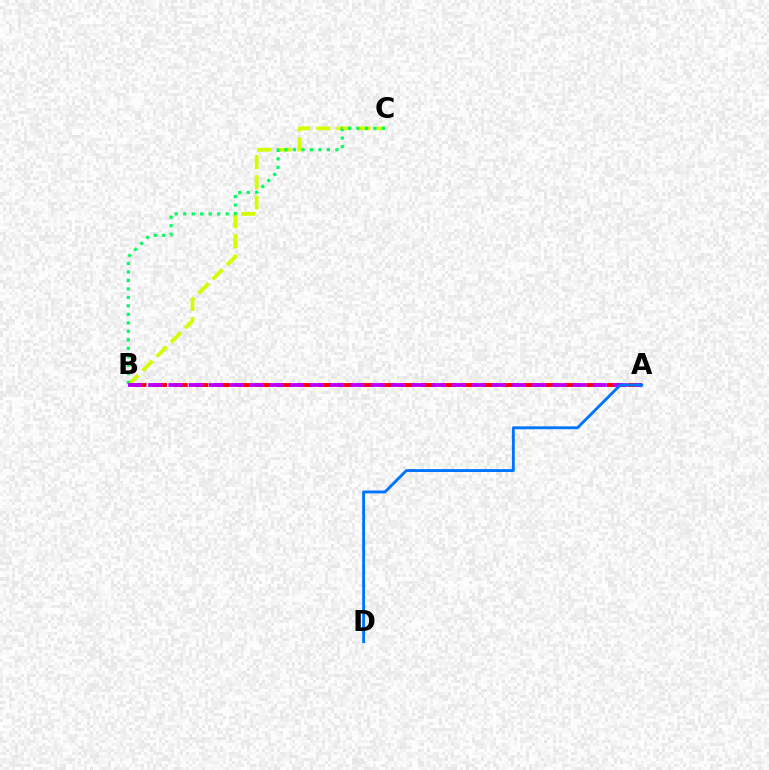{('B', 'C'): [{'color': '#d1ff00', 'line_style': 'dashed', 'thickness': 2.73}, {'color': '#00ff5c', 'line_style': 'dotted', 'thickness': 2.31}], ('A', 'B'): [{'color': '#ff0000', 'line_style': 'dashed', 'thickness': 2.81}, {'color': '#b900ff', 'line_style': 'dashed', 'thickness': 2.74}], ('A', 'D'): [{'color': '#0074ff', 'line_style': 'solid', 'thickness': 2.07}]}